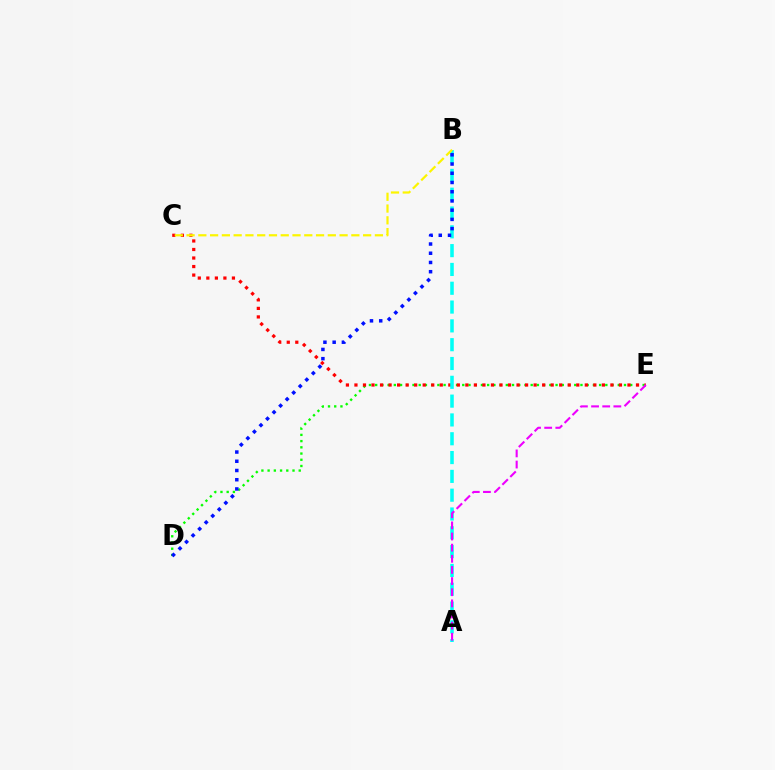{('D', 'E'): [{'color': '#08ff00', 'line_style': 'dotted', 'thickness': 1.69}], ('C', 'E'): [{'color': '#ff0000', 'line_style': 'dotted', 'thickness': 2.32}], ('A', 'B'): [{'color': '#00fff6', 'line_style': 'dashed', 'thickness': 2.56}], ('B', 'C'): [{'color': '#fcf500', 'line_style': 'dashed', 'thickness': 1.6}], ('A', 'E'): [{'color': '#ee00ff', 'line_style': 'dashed', 'thickness': 1.51}], ('B', 'D'): [{'color': '#0010ff', 'line_style': 'dotted', 'thickness': 2.51}]}